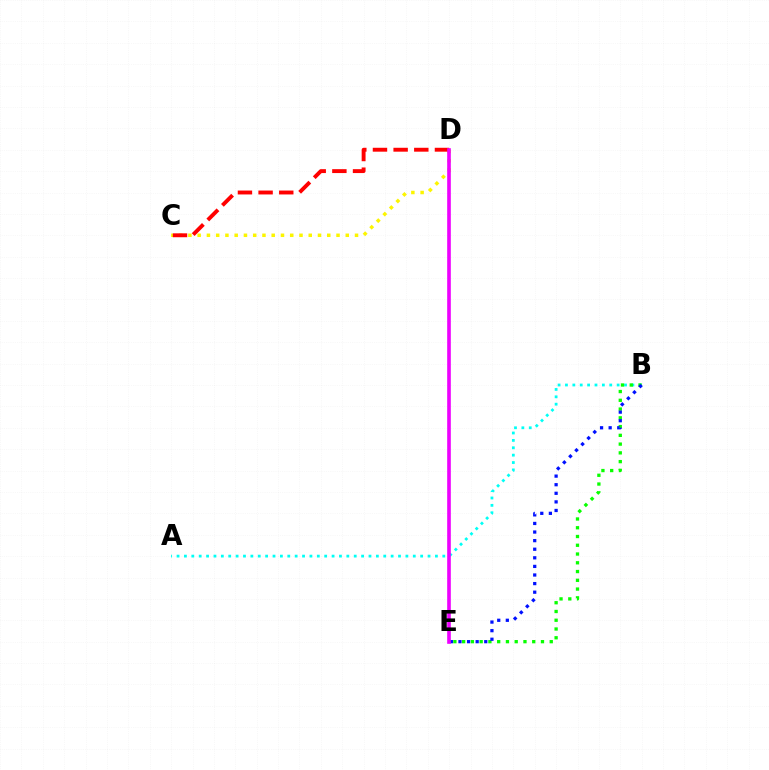{('A', 'B'): [{'color': '#00fff6', 'line_style': 'dotted', 'thickness': 2.01}], ('B', 'E'): [{'color': '#08ff00', 'line_style': 'dotted', 'thickness': 2.38}, {'color': '#0010ff', 'line_style': 'dotted', 'thickness': 2.33}], ('C', 'D'): [{'color': '#fcf500', 'line_style': 'dotted', 'thickness': 2.52}, {'color': '#ff0000', 'line_style': 'dashed', 'thickness': 2.81}], ('D', 'E'): [{'color': '#ee00ff', 'line_style': 'solid', 'thickness': 2.62}]}